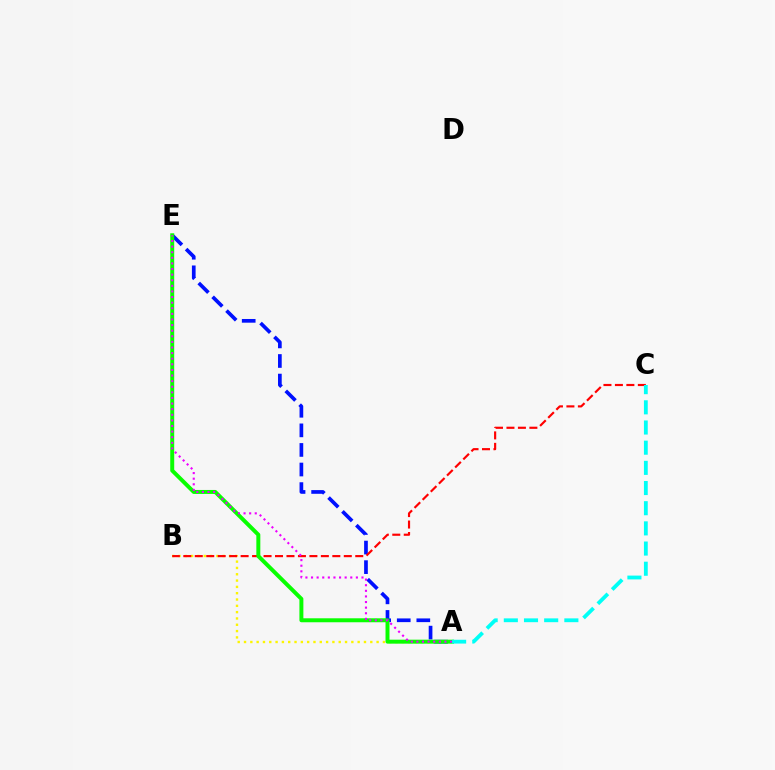{('A', 'B'): [{'color': '#fcf500', 'line_style': 'dotted', 'thickness': 1.72}], ('A', 'E'): [{'color': '#0010ff', 'line_style': 'dashed', 'thickness': 2.66}, {'color': '#08ff00', 'line_style': 'solid', 'thickness': 2.86}, {'color': '#ee00ff', 'line_style': 'dotted', 'thickness': 1.52}], ('B', 'C'): [{'color': '#ff0000', 'line_style': 'dashed', 'thickness': 1.56}], ('A', 'C'): [{'color': '#00fff6', 'line_style': 'dashed', 'thickness': 2.74}]}